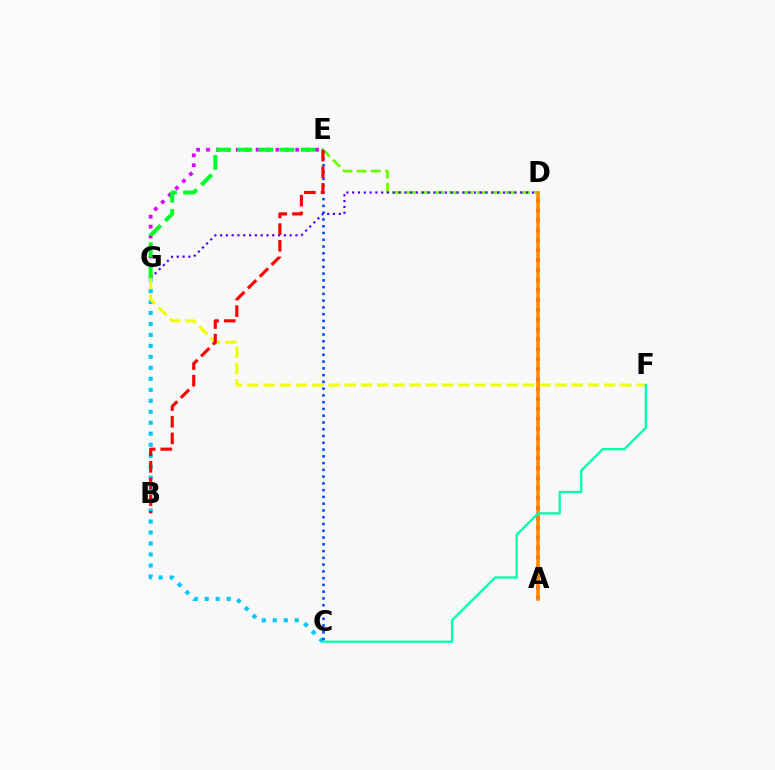{('D', 'E'): [{'color': '#66ff00', 'line_style': 'dashed', 'thickness': 1.93}], ('E', 'G'): [{'color': '#d600ff', 'line_style': 'dotted', 'thickness': 2.69}, {'color': '#00ff27', 'line_style': 'dashed', 'thickness': 2.87}], ('D', 'G'): [{'color': '#4f00ff', 'line_style': 'dotted', 'thickness': 1.57}], ('A', 'D'): [{'color': '#ff00a0', 'line_style': 'dotted', 'thickness': 2.69}, {'color': '#ff8800', 'line_style': 'solid', 'thickness': 2.53}], ('C', 'G'): [{'color': '#00c7ff', 'line_style': 'dotted', 'thickness': 2.98}], ('F', 'G'): [{'color': '#eeff00', 'line_style': 'dashed', 'thickness': 2.2}], ('C', 'E'): [{'color': '#003fff', 'line_style': 'dotted', 'thickness': 1.84}], ('C', 'F'): [{'color': '#00ffaf', 'line_style': 'solid', 'thickness': 1.67}], ('B', 'E'): [{'color': '#ff0000', 'line_style': 'dashed', 'thickness': 2.26}]}